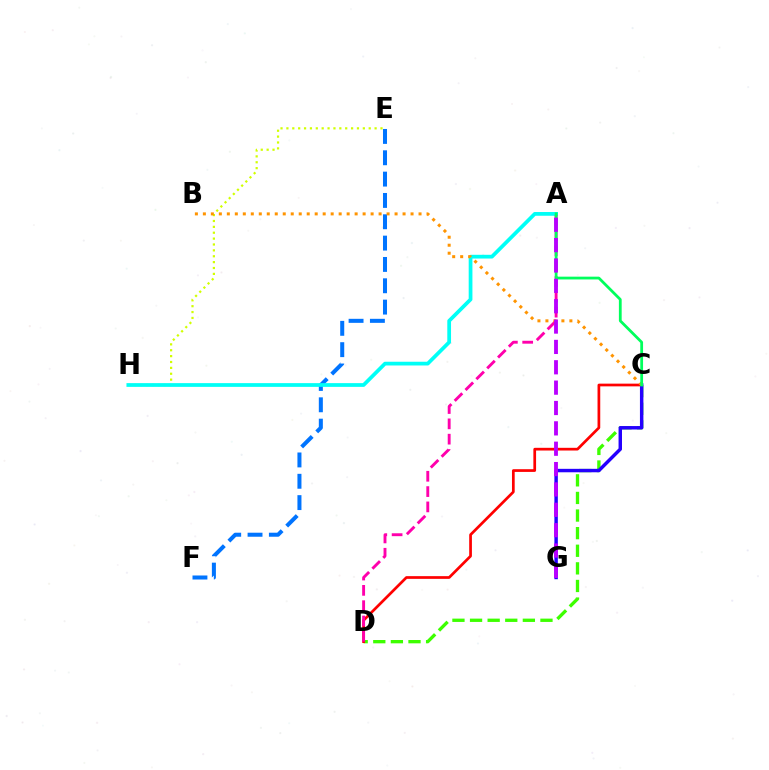{('C', 'D'): [{'color': '#3dff00', 'line_style': 'dashed', 'thickness': 2.39}, {'color': '#ff0000', 'line_style': 'solid', 'thickness': 1.95}], ('E', 'H'): [{'color': '#d1ff00', 'line_style': 'dotted', 'thickness': 1.6}], ('E', 'F'): [{'color': '#0074ff', 'line_style': 'dashed', 'thickness': 2.9}], ('A', 'H'): [{'color': '#00fff6', 'line_style': 'solid', 'thickness': 2.69}], ('C', 'G'): [{'color': '#2500ff', 'line_style': 'solid', 'thickness': 2.48}], ('A', 'D'): [{'color': '#ff00ac', 'line_style': 'dashed', 'thickness': 2.08}], ('B', 'C'): [{'color': '#ff9400', 'line_style': 'dotted', 'thickness': 2.17}], ('A', 'C'): [{'color': '#00ff5c', 'line_style': 'solid', 'thickness': 2.0}], ('A', 'G'): [{'color': '#b900ff', 'line_style': 'dashed', 'thickness': 2.77}]}